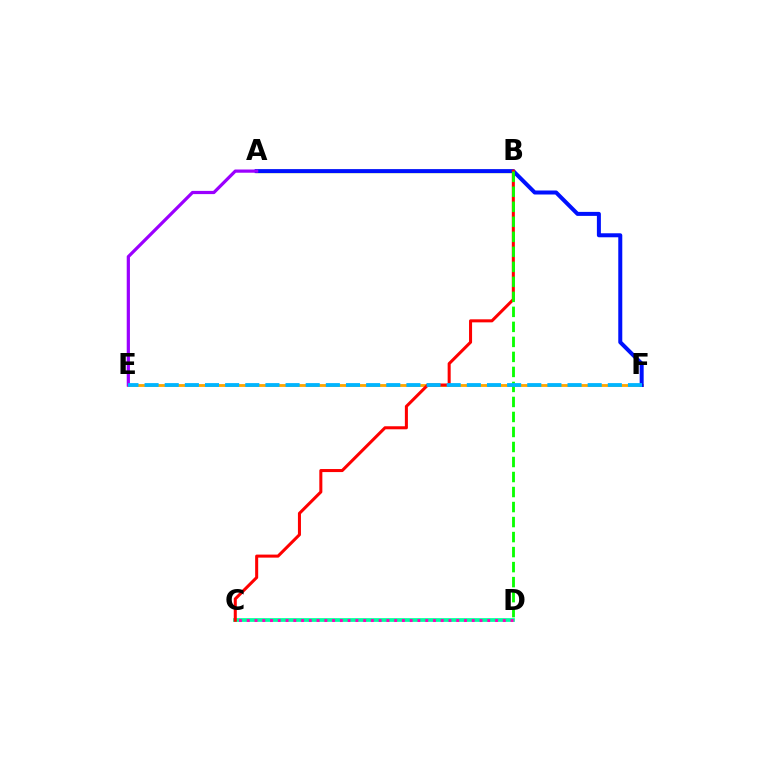{('E', 'F'): [{'color': '#ffa500', 'line_style': 'solid', 'thickness': 2.04}, {'color': '#00b5ff', 'line_style': 'dashed', 'thickness': 2.74}], ('A', 'B'): [{'color': '#b3ff00', 'line_style': 'solid', 'thickness': 2.39}], ('A', 'F'): [{'color': '#0010ff', 'line_style': 'solid', 'thickness': 2.88}], ('C', 'D'): [{'color': '#00ff9d', 'line_style': 'solid', 'thickness': 2.69}, {'color': '#ff00bd', 'line_style': 'dotted', 'thickness': 2.11}], ('B', 'C'): [{'color': '#ff0000', 'line_style': 'solid', 'thickness': 2.19}], ('B', 'D'): [{'color': '#08ff00', 'line_style': 'dashed', 'thickness': 2.04}], ('A', 'E'): [{'color': '#9b00ff', 'line_style': 'solid', 'thickness': 2.31}]}